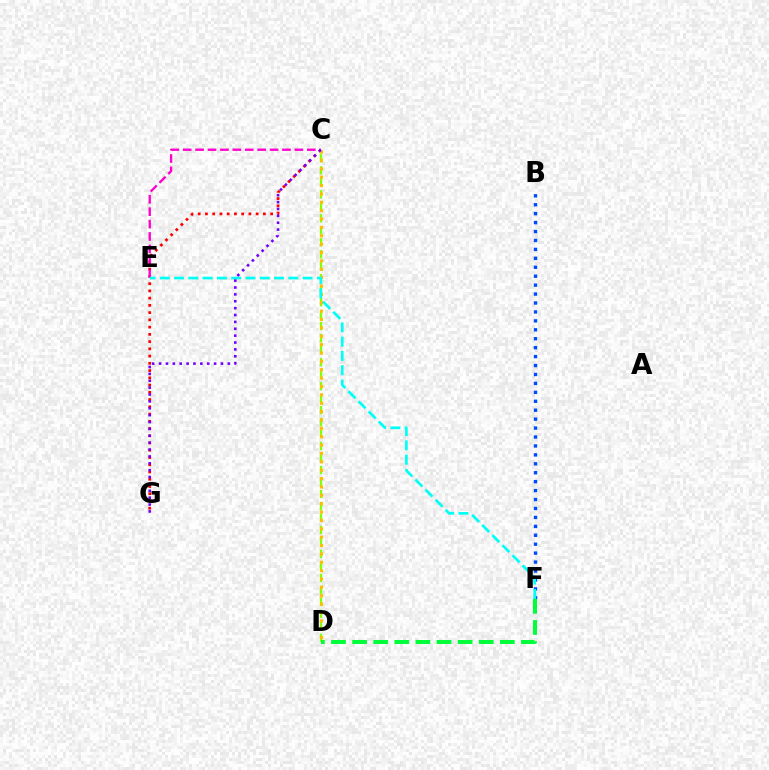{('C', 'G'): [{'color': '#ff0000', 'line_style': 'dotted', 'thickness': 1.97}, {'color': '#7200ff', 'line_style': 'dotted', 'thickness': 1.87}], ('B', 'F'): [{'color': '#004bff', 'line_style': 'dotted', 'thickness': 2.43}], ('C', 'D'): [{'color': '#84ff00', 'line_style': 'dashed', 'thickness': 1.63}, {'color': '#ffbd00', 'line_style': 'dotted', 'thickness': 2.27}], ('C', 'E'): [{'color': '#ff00cf', 'line_style': 'dashed', 'thickness': 1.69}], ('D', 'F'): [{'color': '#00ff39', 'line_style': 'dashed', 'thickness': 2.87}], ('E', 'F'): [{'color': '#00fff6', 'line_style': 'dashed', 'thickness': 1.94}]}